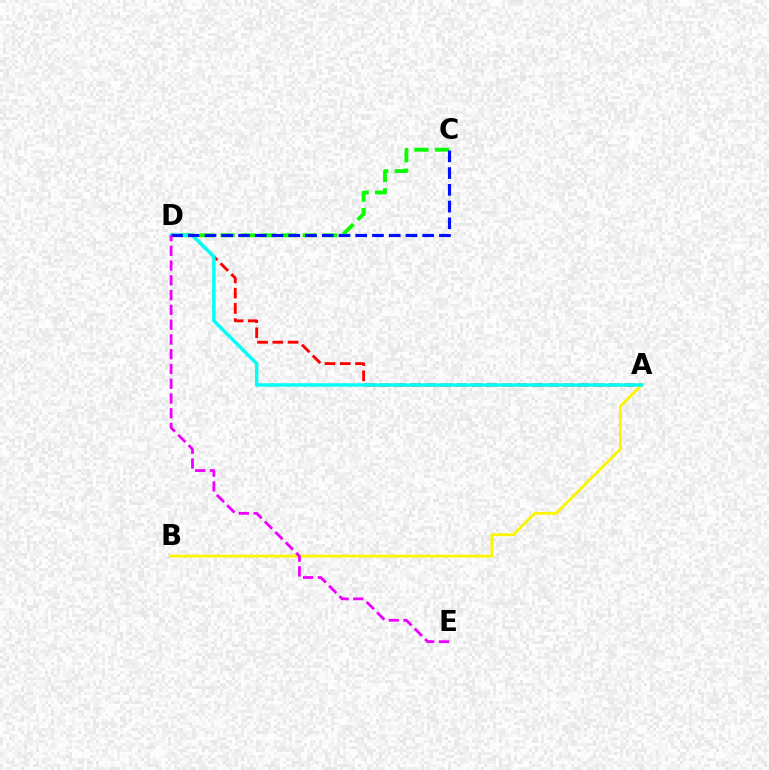{('A', 'D'): [{'color': '#ff0000', 'line_style': 'dashed', 'thickness': 2.07}, {'color': '#00fff6', 'line_style': 'solid', 'thickness': 2.49}], ('A', 'B'): [{'color': '#fcf500', 'line_style': 'solid', 'thickness': 2.06}], ('C', 'D'): [{'color': '#08ff00', 'line_style': 'dashed', 'thickness': 2.79}, {'color': '#0010ff', 'line_style': 'dashed', 'thickness': 2.27}], ('D', 'E'): [{'color': '#ee00ff', 'line_style': 'dashed', 'thickness': 2.01}]}